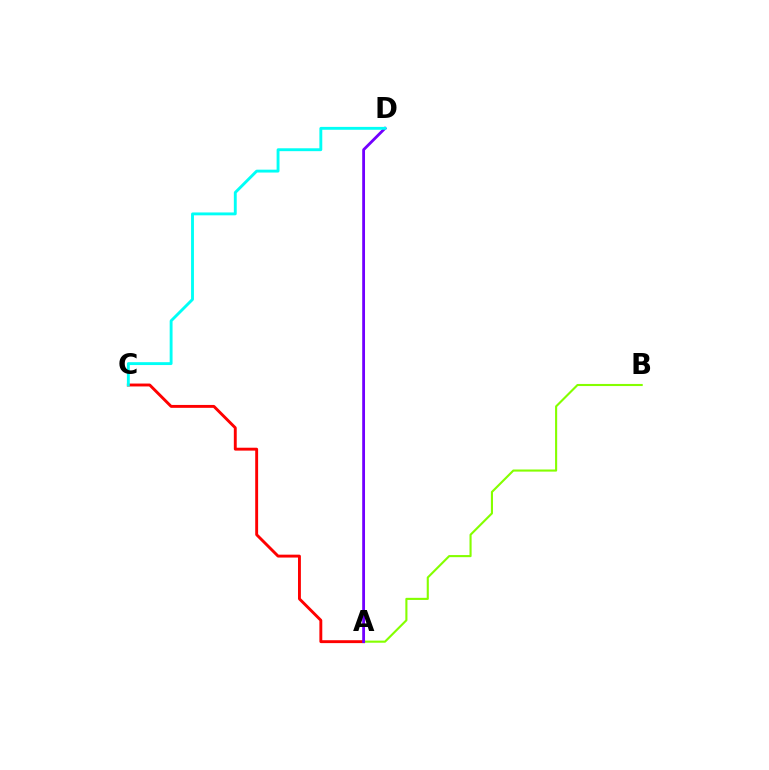{('A', 'B'): [{'color': '#84ff00', 'line_style': 'solid', 'thickness': 1.52}], ('A', 'C'): [{'color': '#ff0000', 'line_style': 'solid', 'thickness': 2.09}], ('A', 'D'): [{'color': '#7200ff', 'line_style': 'solid', 'thickness': 2.02}], ('C', 'D'): [{'color': '#00fff6', 'line_style': 'solid', 'thickness': 2.07}]}